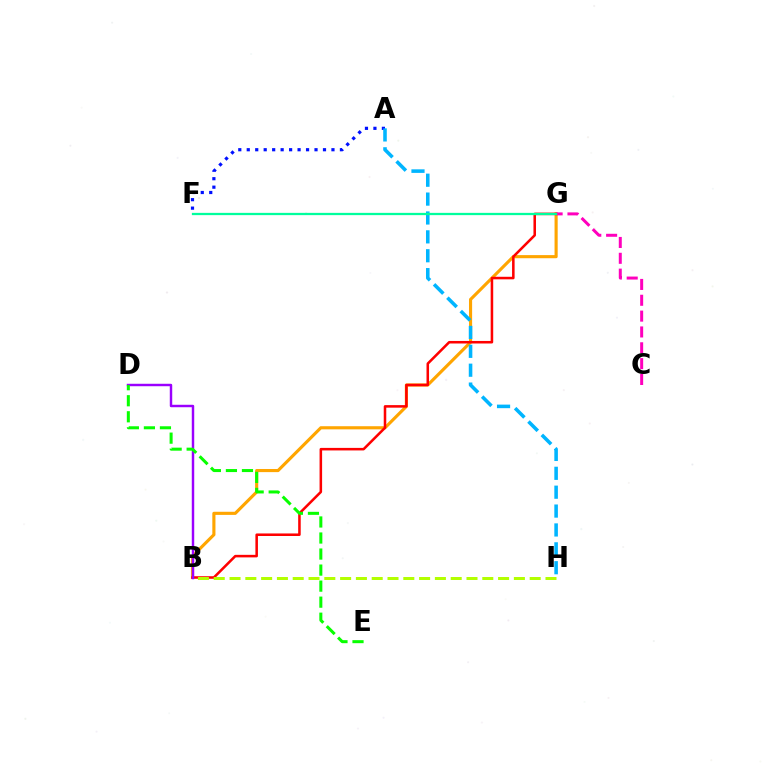{('B', 'G'): [{'color': '#ffa500', 'line_style': 'solid', 'thickness': 2.25}, {'color': '#ff0000', 'line_style': 'solid', 'thickness': 1.83}], ('A', 'F'): [{'color': '#0010ff', 'line_style': 'dotted', 'thickness': 2.3}], ('A', 'H'): [{'color': '#00b5ff', 'line_style': 'dashed', 'thickness': 2.57}], ('C', 'G'): [{'color': '#ff00bd', 'line_style': 'dashed', 'thickness': 2.15}], ('F', 'G'): [{'color': '#00ff9d', 'line_style': 'solid', 'thickness': 1.63}], ('B', 'D'): [{'color': '#9b00ff', 'line_style': 'solid', 'thickness': 1.76}], ('D', 'E'): [{'color': '#08ff00', 'line_style': 'dashed', 'thickness': 2.18}], ('B', 'H'): [{'color': '#b3ff00', 'line_style': 'dashed', 'thickness': 2.15}]}